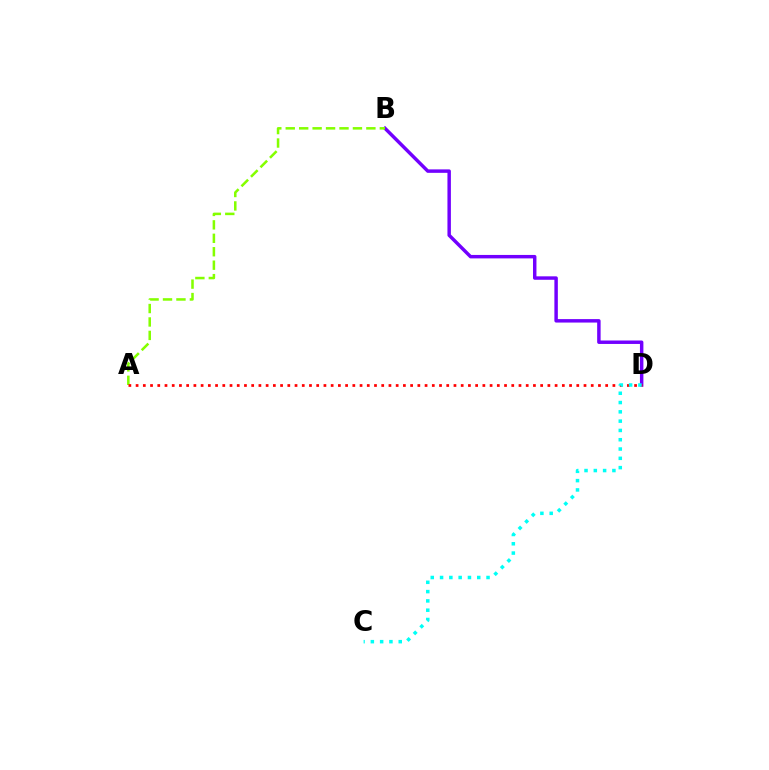{('B', 'D'): [{'color': '#7200ff', 'line_style': 'solid', 'thickness': 2.49}], ('A', 'B'): [{'color': '#84ff00', 'line_style': 'dashed', 'thickness': 1.83}], ('A', 'D'): [{'color': '#ff0000', 'line_style': 'dotted', 'thickness': 1.96}], ('C', 'D'): [{'color': '#00fff6', 'line_style': 'dotted', 'thickness': 2.53}]}